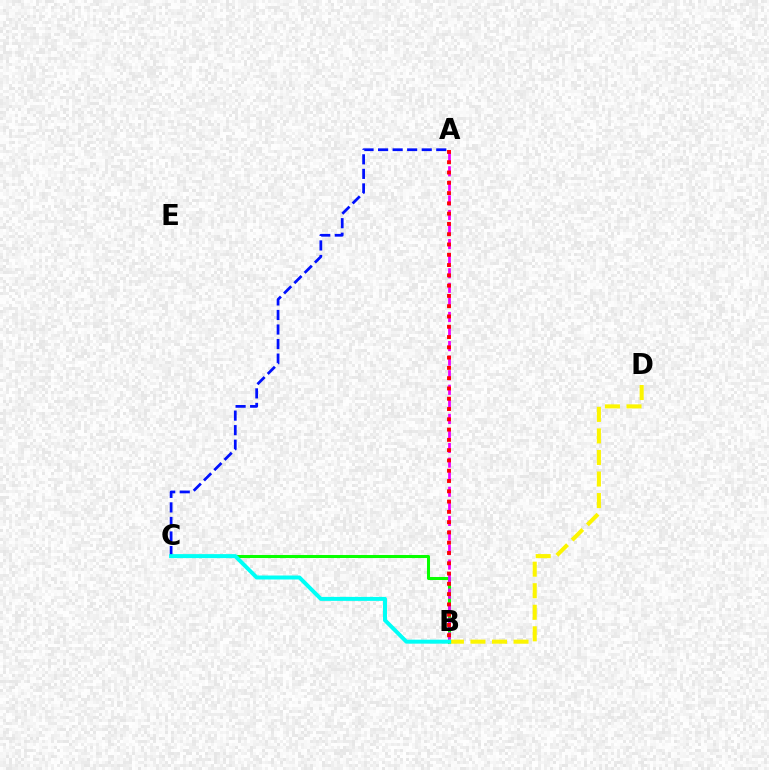{('B', 'C'): [{'color': '#08ff00', 'line_style': 'solid', 'thickness': 2.18}, {'color': '#00fff6', 'line_style': 'solid', 'thickness': 2.86}], ('A', 'B'): [{'color': '#ee00ff', 'line_style': 'dashed', 'thickness': 1.98}, {'color': '#ff0000', 'line_style': 'dotted', 'thickness': 2.79}], ('B', 'D'): [{'color': '#fcf500', 'line_style': 'dashed', 'thickness': 2.93}], ('A', 'C'): [{'color': '#0010ff', 'line_style': 'dashed', 'thickness': 1.98}]}